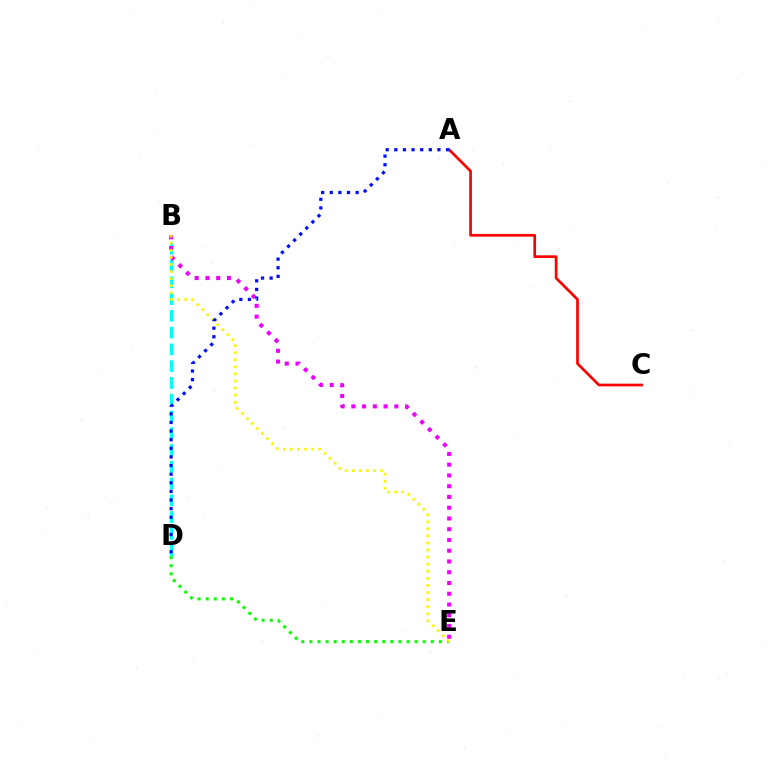{('B', 'D'): [{'color': '#00fff6', 'line_style': 'dashed', 'thickness': 2.28}], ('B', 'E'): [{'color': '#ee00ff', 'line_style': 'dotted', 'thickness': 2.92}, {'color': '#fcf500', 'line_style': 'dotted', 'thickness': 1.92}], ('A', 'C'): [{'color': '#ff0000', 'line_style': 'solid', 'thickness': 1.95}], ('D', 'E'): [{'color': '#08ff00', 'line_style': 'dotted', 'thickness': 2.2}], ('A', 'D'): [{'color': '#0010ff', 'line_style': 'dotted', 'thickness': 2.34}]}